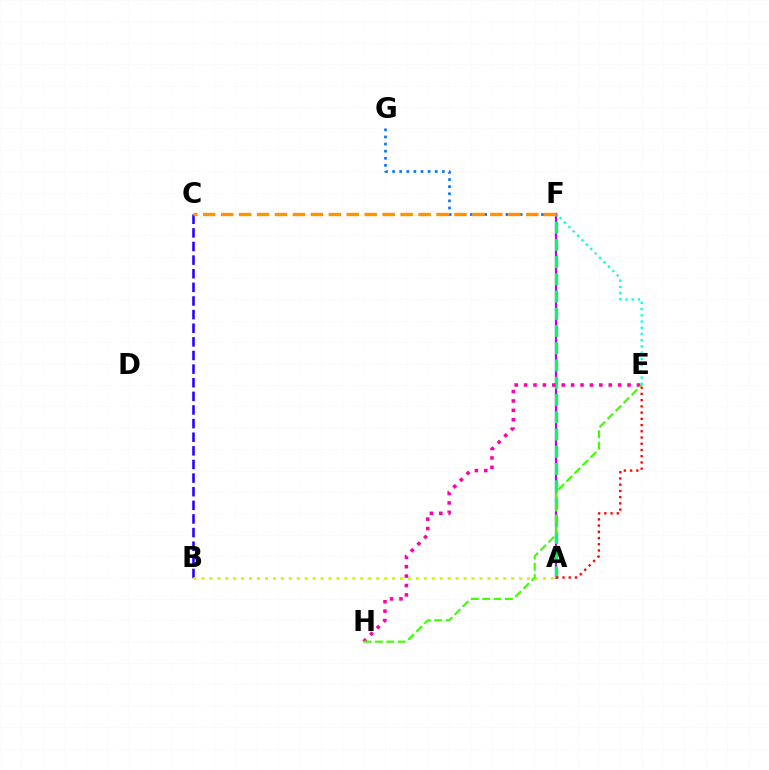{('B', 'C'): [{'color': '#2500ff', 'line_style': 'dashed', 'thickness': 1.85}], ('E', 'F'): [{'color': '#00fff6', 'line_style': 'dotted', 'thickness': 1.69}], ('A', 'F'): [{'color': '#b900ff', 'line_style': 'solid', 'thickness': 1.62}, {'color': '#00ff5c', 'line_style': 'dashed', 'thickness': 2.34}], ('A', 'B'): [{'color': '#d1ff00', 'line_style': 'dotted', 'thickness': 2.16}], ('A', 'E'): [{'color': '#ff0000', 'line_style': 'dotted', 'thickness': 1.69}], ('E', 'H'): [{'color': '#ff00ac', 'line_style': 'dotted', 'thickness': 2.56}, {'color': '#3dff00', 'line_style': 'dashed', 'thickness': 1.54}], ('F', 'G'): [{'color': '#0074ff', 'line_style': 'dotted', 'thickness': 1.93}], ('C', 'F'): [{'color': '#ff9400', 'line_style': 'dashed', 'thickness': 2.44}]}